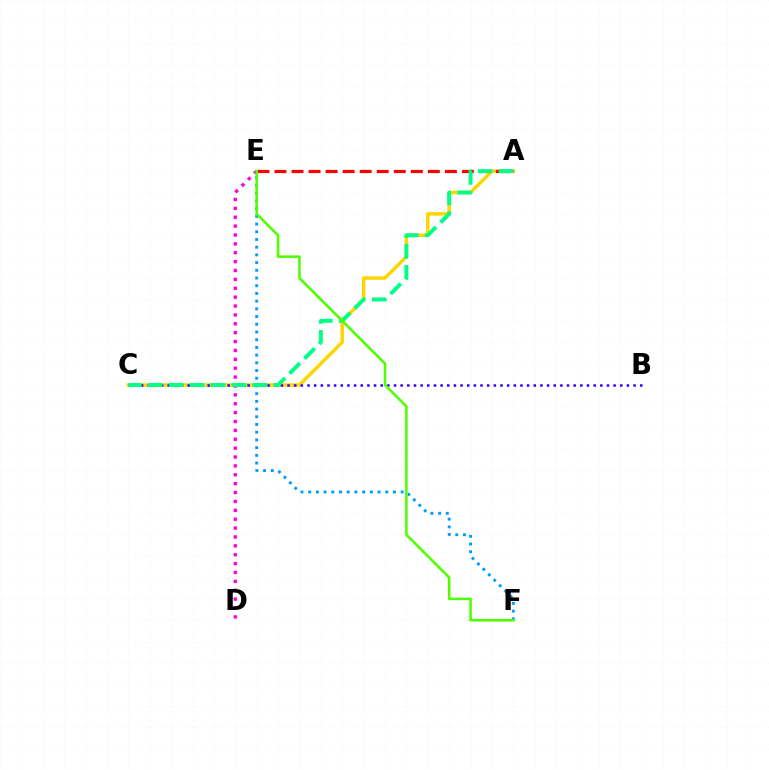{('A', 'C'): [{'color': '#ffd500', 'line_style': 'solid', 'thickness': 2.52}, {'color': '#00ff86', 'line_style': 'dashed', 'thickness': 2.84}], ('A', 'E'): [{'color': '#ff0000', 'line_style': 'dashed', 'thickness': 2.31}], ('B', 'C'): [{'color': '#3700ff', 'line_style': 'dotted', 'thickness': 1.81}], ('E', 'F'): [{'color': '#009eff', 'line_style': 'dotted', 'thickness': 2.09}, {'color': '#4fff00', 'line_style': 'solid', 'thickness': 1.84}], ('D', 'E'): [{'color': '#ff00ed', 'line_style': 'dotted', 'thickness': 2.41}]}